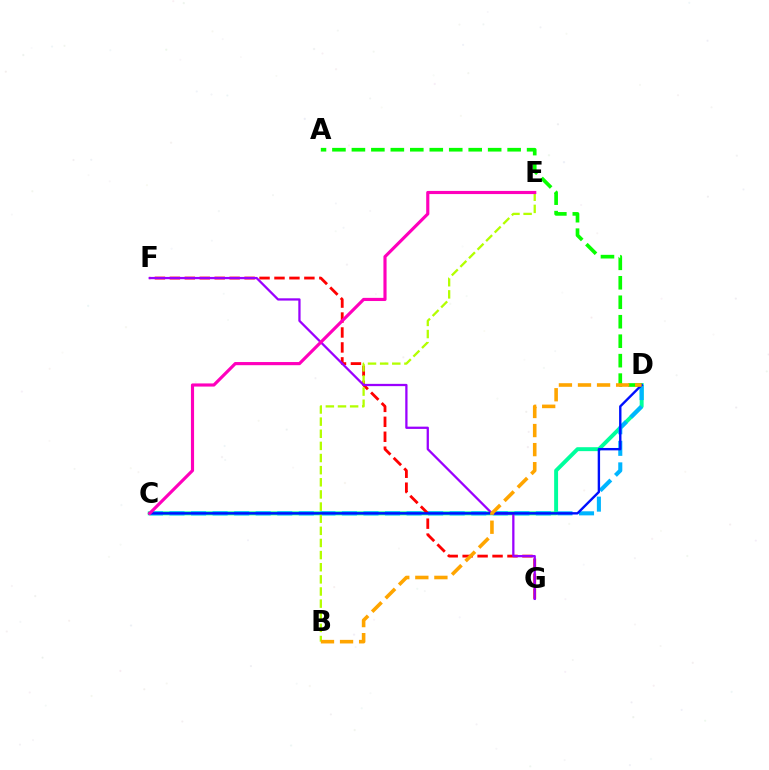{('C', 'D'): [{'color': '#00ff9d', 'line_style': 'solid', 'thickness': 2.83}, {'color': '#00b5ff', 'line_style': 'dashed', 'thickness': 2.93}, {'color': '#0010ff', 'line_style': 'solid', 'thickness': 1.72}], ('A', 'D'): [{'color': '#08ff00', 'line_style': 'dashed', 'thickness': 2.64}], ('F', 'G'): [{'color': '#ff0000', 'line_style': 'dashed', 'thickness': 2.03}, {'color': '#9b00ff', 'line_style': 'solid', 'thickness': 1.64}], ('B', 'E'): [{'color': '#b3ff00', 'line_style': 'dashed', 'thickness': 1.65}], ('B', 'D'): [{'color': '#ffa500', 'line_style': 'dashed', 'thickness': 2.59}], ('C', 'E'): [{'color': '#ff00bd', 'line_style': 'solid', 'thickness': 2.27}]}